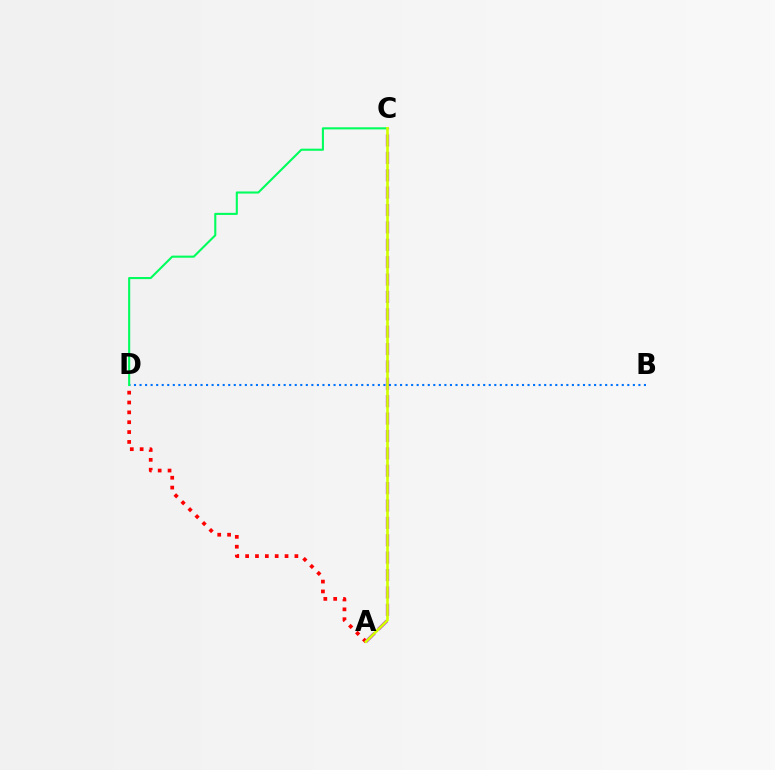{('A', 'D'): [{'color': '#ff0000', 'line_style': 'dotted', 'thickness': 2.68}], ('B', 'D'): [{'color': '#0074ff', 'line_style': 'dotted', 'thickness': 1.51}], ('A', 'C'): [{'color': '#b900ff', 'line_style': 'dashed', 'thickness': 2.36}, {'color': '#d1ff00', 'line_style': 'solid', 'thickness': 1.91}], ('C', 'D'): [{'color': '#00ff5c', 'line_style': 'solid', 'thickness': 1.51}]}